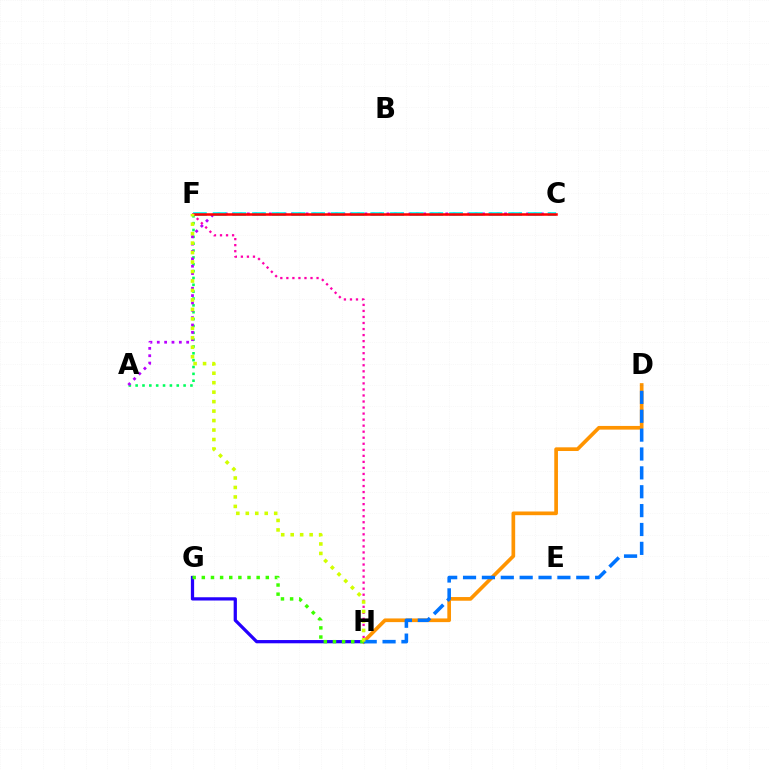{('A', 'F'): [{'color': '#00ff5c', 'line_style': 'dotted', 'thickness': 1.86}], ('A', 'C'): [{'color': '#b900ff', 'line_style': 'dotted', 'thickness': 2.0}], ('G', 'H'): [{'color': '#2500ff', 'line_style': 'solid', 'thickness': 2.34}, {'color': '#3dff00', 'line_style': 'dotted', 'thickness': 2.48}], ('C', 'F'): [{'color': '#00fff6', 'line_style': 'dashed', 'thickness': 2.68}, {'color': '#ff0000', 'line_style': 'solid', 'thickness': 1.83}], ('D', 'H'): [{'color': '#ff9400', 'line_style': 'solid', 'thickness': 2.65}, {'color': '#0074ff', 'line_style': 'dashed', 'thickness': 2.56}], ('F', 'H'): [{'color': '#ff00ac', 'line_style': 'dotted', 'thickness': 1.64}, {'color': '#d1ff00', 'line_style': 'dotted', 'thickness': 2.57}]}